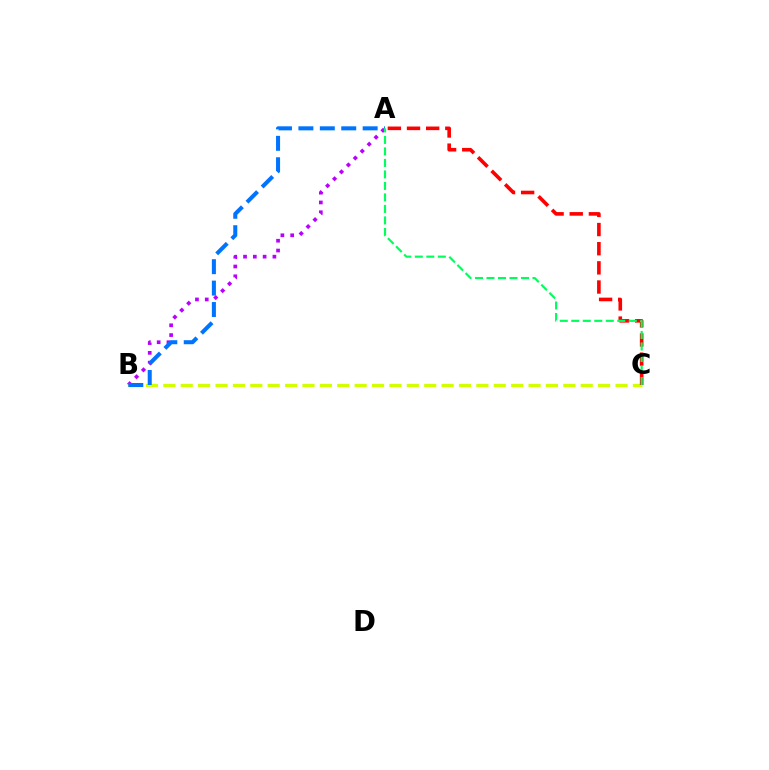{('A', 'B'): [{'color': '#b900ff', 'line_style': 'dotted', 'thickness': 2.66}, {'color': '#0074ff', 'line_style': 'dashed', 'thickness': 2.91}], ('B', 'C'): [{'color': '#d1ff00', 'line_style': 'dashed', 'thickness': 2.36}], ('A', 'C'): [{'color': '#ff0000', 'line_style': 'dashed', 'thickness': 2.6}, {'color': '#00ff5c', 'line_style': 'dashed', 'thickness': 1.56}]}